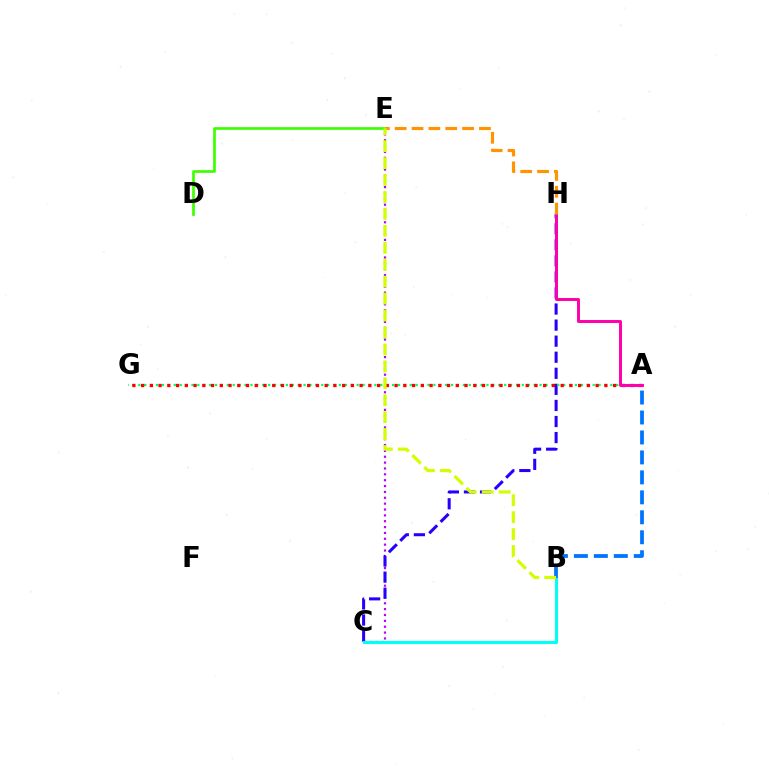{('C', 'E'): [{'color': '#b900ff', 'line_style': 'dotted', 'thickness': 1.59}], ('C', 'H'): [{'color': '#2500ff', 'line_style': 'dashed', 'thickness': 2.18}], ('A', 'G'): [{'color': '#00ff5c', 'line_style': 'dotted', 'thickness': 1.6}, {'color': '#ff0000', 'line_style': 'dotted', 'thickness': 2.37}], ('D', 'E'): [{'color': '#3dff00', 'line_style': 'solid', 'thickness': 1.93}], ('B', 'C'): [{'color': '#00fff6', 'line_style': 'solid', 'thickness': 2.23}], ('A', 'B'): [{'color': '#0074ff', 'line_style': 'dashed', 'thickness': 2.71}], ('A', 'H'): [{'color': '#ff00ac', 'line_style': 'solid', 'thickness': 2.13}], ('E', 'H'): [{'color': '#ff9400', 'line_style': 'dashed', 'thickness': 2.29}], ('B', 'E'): [{'color': '#d1ff00', 'line_style': 'dashed', 'thickness': 2.3}]}